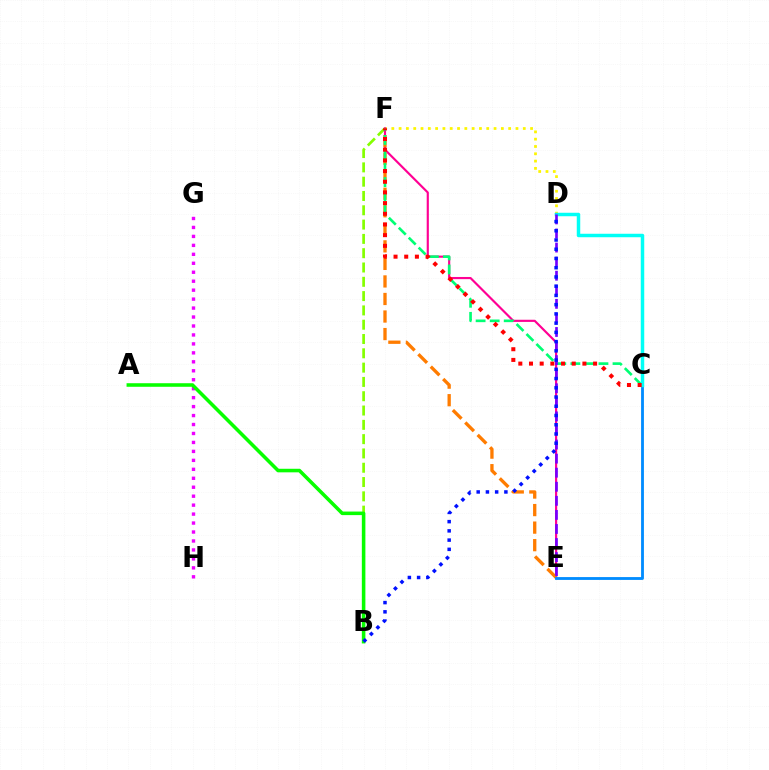{('B', 'F'): [{'color': '#84ff00', 'line_style': 'dashed', 'thickness': 1.94}], ('D', 'F'): [{'color': '#fcf500', 'line_style': 'dotted', 'thickness': 1.98}], ('E', 'F'): [{'color': '#ff0094', 'line_style': 'solid', 'thickness': 1.55}, {'color': '#ff7c00', 'line_style': 'dashed', 'thickness': 2.38}], ('C', 'E'): [{'color': '#008cff', 'line_style': 'solid', 'thickness': 2.03}], ('G', 'H'): [{'color': '#ee00ff', 'line_style': 'dotted', 'thickness': 2.43}], ('C', 'F'): [{'color': '#00ff74', 'line_style': 'dashed', 'thickness': 1.91}, {'color': '#ff0000', 'line_style': 'dotted', 'thickness': 2.9}], ('C', 'D'): [{'color': '#00fff6', 'line_style': 'solid', 'thickness': 2.5}], ('A', 'B'): [{'color': '#08ff00', 'line_style': 'solid', 'thickness': 2.56}], ('D', 'E'): [{'color': '#7200ff', 'line_style': 'dashed', 'thickness': 1.91}], ('B', 'D'): [{'color': '#0010ff', 'line_style': 'dotted', 'thickness': 2.51}]}